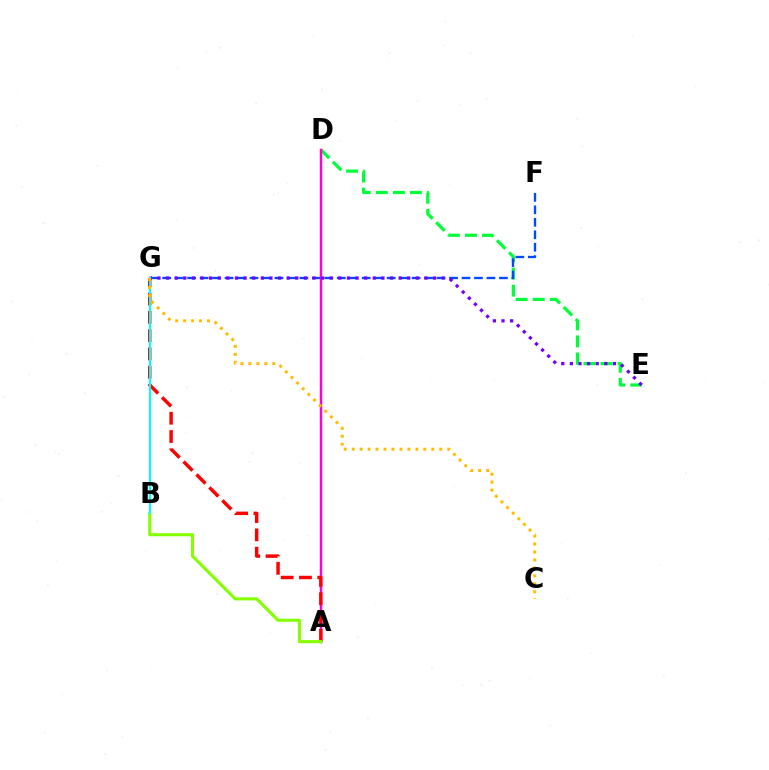{('D', 'E'): [{'color': '#00ff39', 'line_style': 'dashed', 'thickness': 2.32}], ('F', 'G'): [{'color': '#004bff', 'line_style': 'dashed', 'thickness': 1.69}], ('A', 'D'): [{'color': '#ff00cf', 'line_style': 'solid', 'thickness': 1.77}], ('A', 'G'): [{'color': '#ff0000', 'line_style': 'dashed', 'thickness': 2.48}], ('E', 'G'): [{'color': '#7200ff', 'line_style': 'dotted', 'thickness': 2.34}], ('A', 'B'): [{'color': '#84ff00', 'line_style': 'solid', 'thickness': 2.22}], ('B', 'G'): [{'color': '#00fff6', 'line_style': 'solid', 'thickness': 1.52}], ('C', 'G'): [{'color': '#ffbd00', 'line_style': 'dotted', 'thickness': 2.16}]}